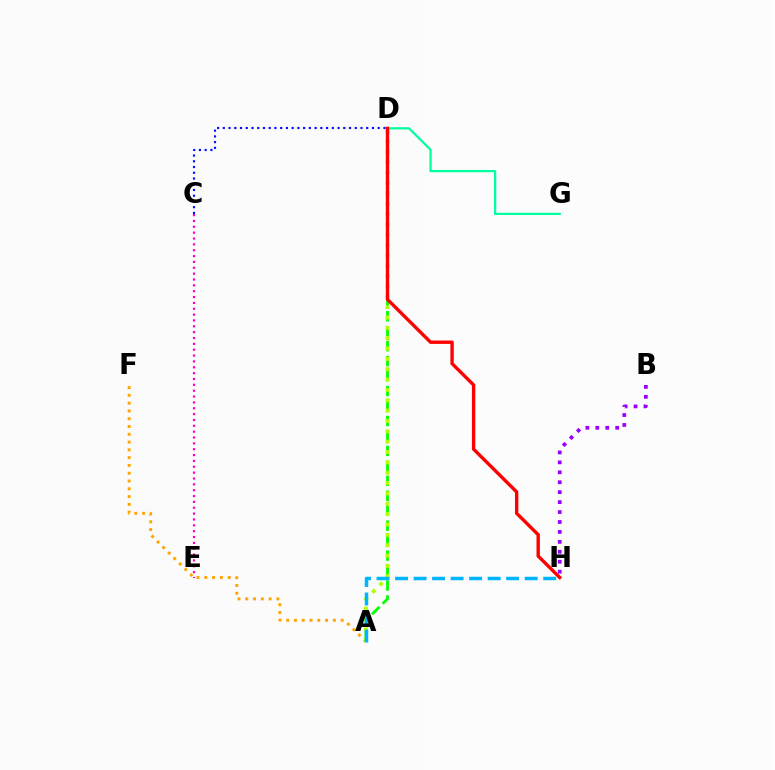{('D', 'G'): [{'color': '#00ff9d', 'line_style': 'solid', 'thickness': 1.62}], ('A', 'D'): [{'color': '#08ff00', 'line_style': 'dashed', 'thickness': 2.03}, {'color': '#b3ff00', 'line_style': 'dotted', 'thickness': 2.81}], ('A', 'F'): [{'color': '#ffa500', 'line_style': 'dotted', 'thickness': 2.12}], ('C', 'E'): [{'color': '#ff00bd', 'line_style': 'dotted', 'thickness': 1.59}], ('C', 'D'): [{'color': '#0010ff', 'line_style': 'dotted', 'thickness': 1.56}], ('B', 'H'): [{'color': '#9b00ff', 'line_style': 'dotted', 'thickness': 2.7}], ('D', 'H'): [{'color': '#ff0000', 'line_style': 'solid', 'thickness': 2.42}], ('A', 'H'): [{'color': '#00b5ff', 'line_style': 'dashed', 'thickness': 2.52}]}